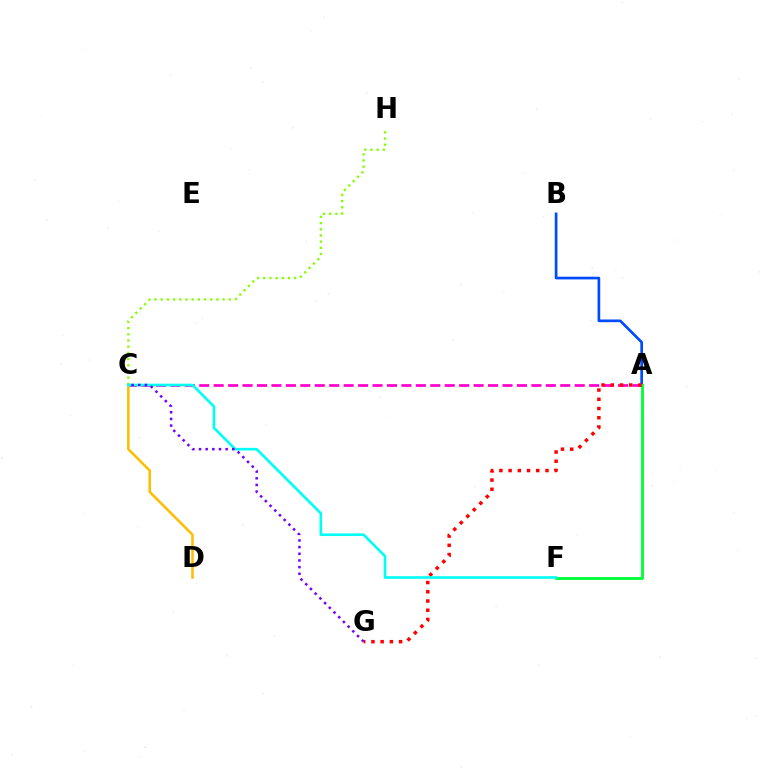{('A', 'C'): [{'color': '#ff00cf', 'line_style': 'dashed', 'thickness': 1.96}], ('A', 'B'): [{'color': '#004bff', 'line_style': 'solid', 'thickness': 1.94}], ('A', 'F'): [{'color': '#00ff39', 'line_style': 'solid', 'thickness': 2.06}], ('C', 'H'): [{'color': '#84ff00', 'line_style': 'dotted', 'thickness': 1.68}], ('A', 'G'): [{'color': '#ff0000', 'line_style': 'dotted', 'thickness': 2.51}], ('C', 'D'): [{'color': '#ffbd00', 'line_style': 'solid', 'thickness': 1.84}], ('C', 'F'): [{'color': '#00fff6', 'line_style': 'solid', 'thickness': 1.89}], ('C', 'G'): [{'color': '#7200ff', 'line_style': 'dotted', 'thickness': 1.81}]}